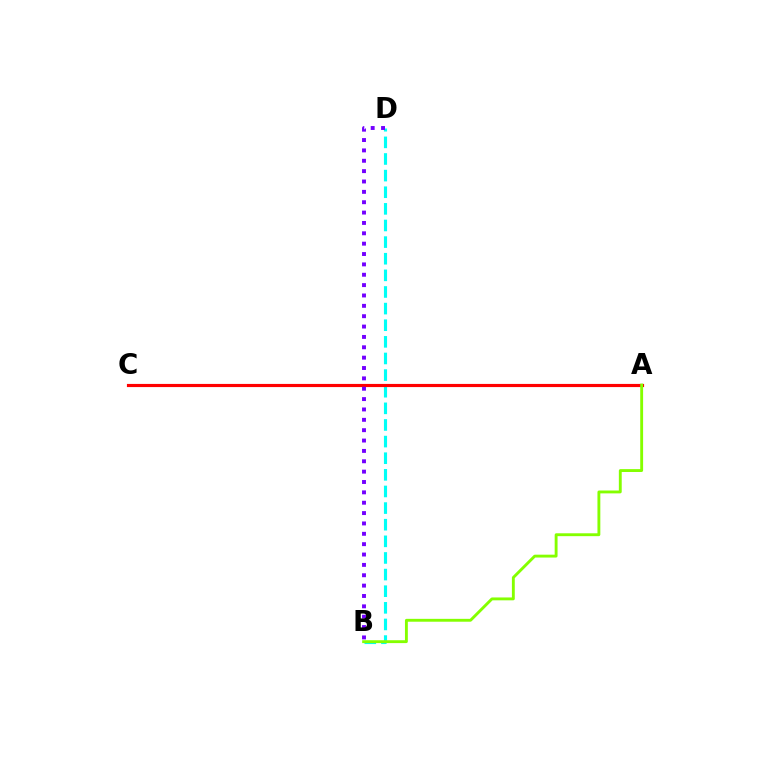{('B', 'D'): [{'color': '#00fff6', 'line_style': 'dashed', 'thickness': 2.26}, {'color': '#7200ff', 'line_style': 'dotted', 'thickness': 2.82}], ('A', 'C'): [{'color': '#ff0000', 'line_style': 'solid', 'thickness': 2.27}], ('A', 'B'): [{'color': '#84ff00', 'line_style': 'solid', 'thickness': 2.07}]}